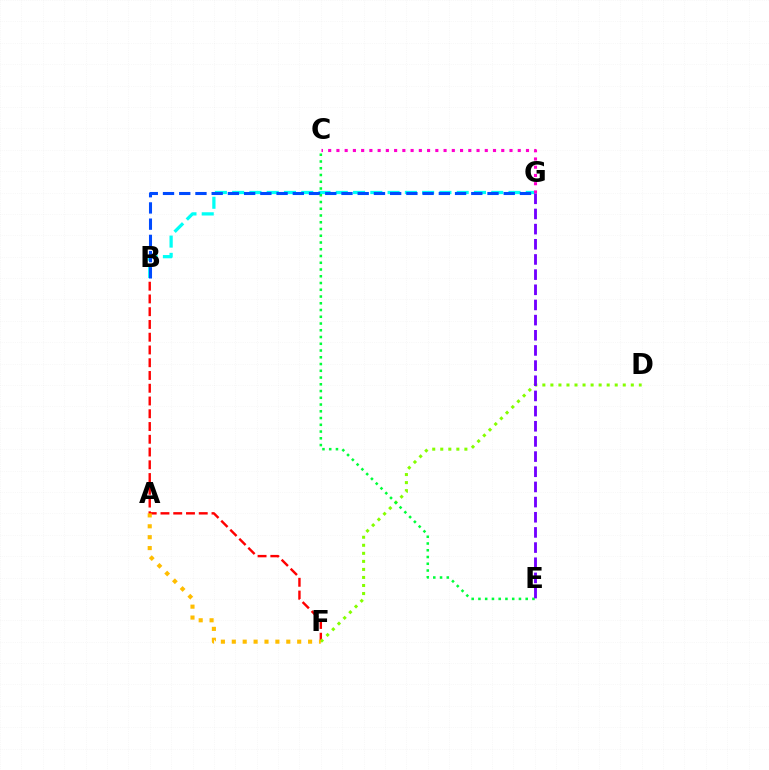{('B', 'G'): [{'color': '#00fff6', 'line_style': 'dashed', 'thickness': 2.35}, {'color': '#004bff', 'line_style': 'dashed', 'thickness': 2.2}], ('B', 'F'): [{'color': '#ff0000', 'line_style': 'dashed', 'thickness': 1.73}], ('D', 'F'): [{'color': '#84ff00', 'line_style': 'dotted', 'thickness': 2.18}], ('C', 'G'): [{'color': '#ff00cf', 'line_style': 'dotted', 'thickness': 2.24}], ('C', 'E'): [{'color': '#00ff39', 'line_style': 'dotted', 'thickness': 1.83}], ('E', 'G'): [{'color': '#7200ff', 'line_style': 'dashed', 'thickness': 2.06}], ('A', 'F'): [{'color': '#ffbd00', 'line_style': 'dotted', 'thickness': 2.96}]}